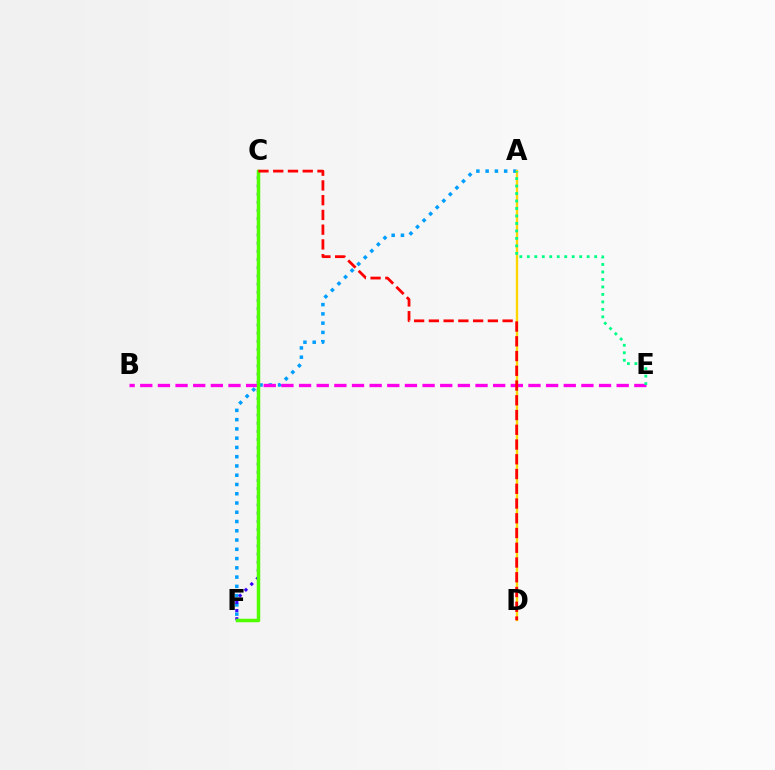{('A', 'F'): [{'color': '#009eff', 'line_style': 'dotted', 'thickness': 2.52}], ('C', 'F'): [{'color': '#3700ff', 'line_style': 'dotted', 'thickness': 2.22}, {'color': '#4fff00', 'line_style': 'solid', 'thickness': 2.51}], ('A', 'D'): [{'color': '#ffd500', 'line_style': 'solid', 'thickness': 1.72}], ('B', 'E'): [{'color': '#ff00ed', 'line_style': 'dashed', 'thickness': 2.4}], ('C', 'D'): [{'color': '#ff0000', 'line_style': 'dashed', 'thickness': 2.0}], ('A', 'E'): [{'color': '#00ff86', 'line_style': 'dotted', 'thickness': 2.03}]}